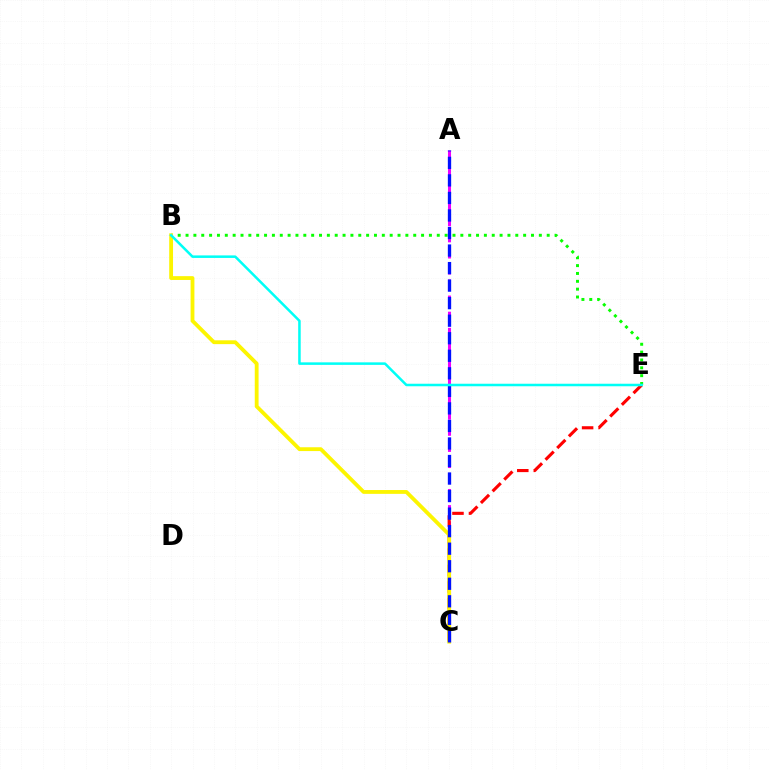{('A', 'C'): [{'color': '#ee00ff', 'line_style': 'dashed', 'thickness': 2.19}, {'color': '#0010ff', 'line_style': 'dashed', 'thickness': 2.38}], ('B', 'E'): [{'color': '#08ff00', 'line_style': 'dotted', 'thickness': 2.13}, {'color': '#00fff6', 'line_style': 'solid', 'thickness': 1.82}], ('C', 'E'): [{'color': '#ff0000', 'line_style': 'dashed', 'thickness': 2.24}], ('B', 'C'): [{'color': '#fcf500', 'line_style': 'solid', 'thickness': 2.75}]}